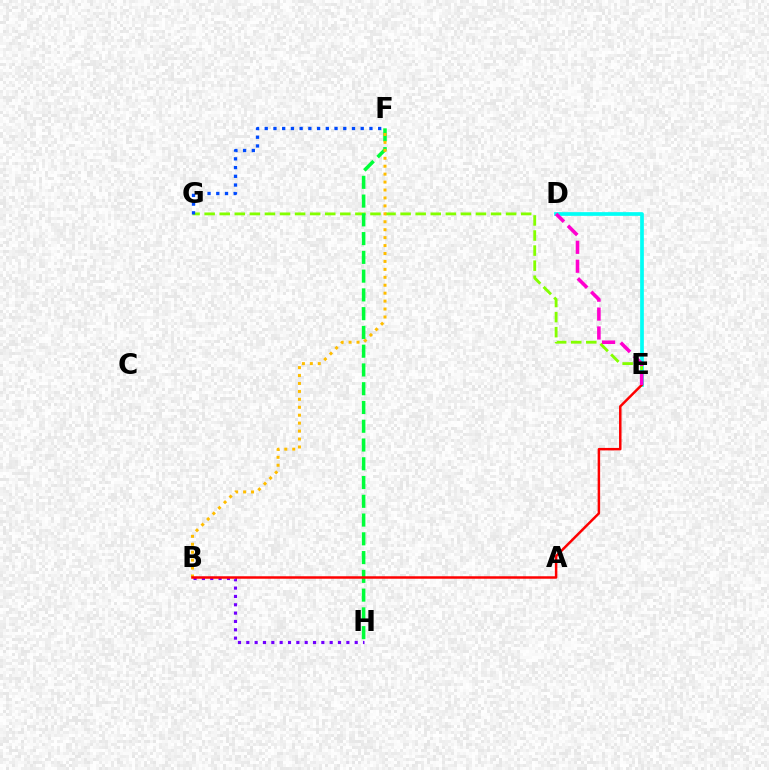{('D', 'E'): [{'color': '#00fff6', 'line_style': 'solid', 'thickness': 2.66}, {'color': '#ff00cf', 'line_style': 'dashed', 'thickness': 2.57}], ('B', 'H'): [{'color': '#7200ff', 'line_style': 'dotted', 'thickness': 2.27}], ('E', 'G'): [{'color': '#84ff00', 'line_style': 'dashed', 'thickness': 2.05}], ('F', 'H'): [{'color': '#00ff39', 'line_style': 'dashed', 'thickness': 2.55}], ('B', 'F'): [{'color': '#ffbd00', 'line_style': 'dotted', 'thickness': 2.16}], ('B', 'E'): [{'color': '#ff0000', 'line_style': 'solid', 'thickness': 1.79}], ('F', 'G'): [{'color': '#004bff', 'line_style': 'dotted', 'thickness': 2.37}]}